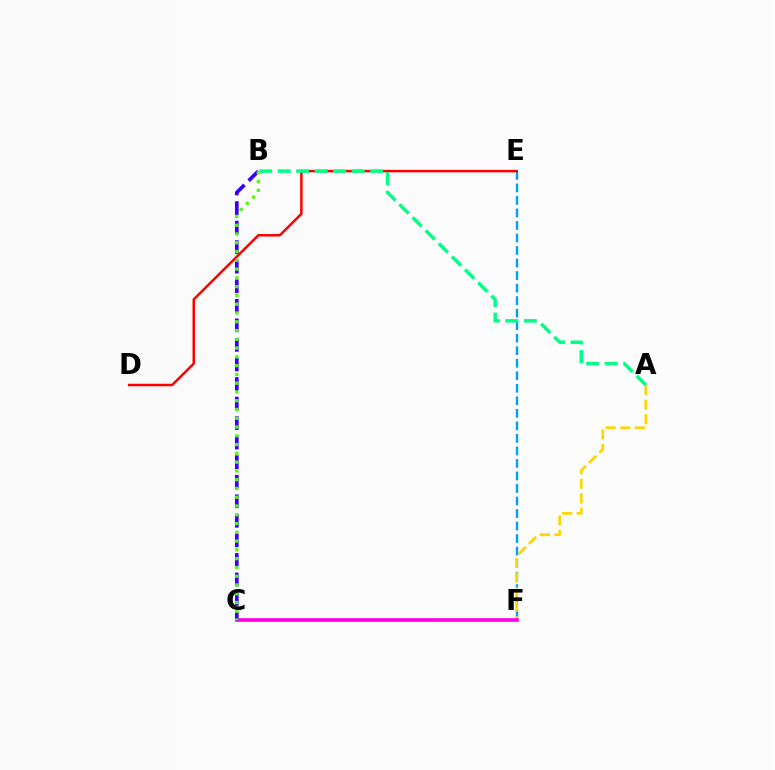{('E', 'F'): [{'color': '#009eff', 'line_style': 'dashed', 'thickness': 1.7}], ('A', 'F'): [{'color': '#ffd500', 'line_style': 'dashed', 'thickness': 1.98}], ('C', 'F'): [{'color': '#ff00ed', 'line_style': 'solid', 'thickness': 2.65}], ('D', 'E'): [{'color': '#ff0000', 'line_style': 'solid', 'thickness': 1.8}], ('A', 'B'): [{'color': '#00ff86', 'line_style': 'dashed', 'thickness': 2.51}], ('B', 'C'): [{'color': '#3700ff', 'line_style': 'dashed', 'thickness': 2.66}, {'color': '#4fff00', 'line_style': 'dotted', 'thickness': 2.38}]}